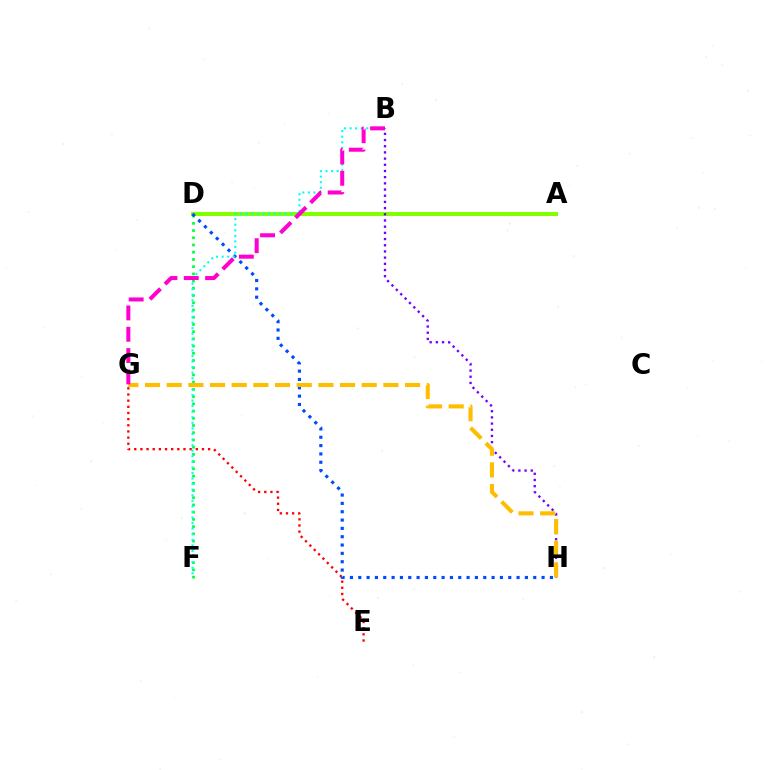{('E', 'G'): [{'color': '#ff0000', 'line_style': 'dotted', 'thickness': 1.67}], ('D', 'F'): [{'color': '#00ff39', 'line_style': 'dotted', 'thickness': 1.96}], ('A', 'D'): [{'color': '#84ff00', 'line_style': 'solid', 'thickness': 2.91}], ('B', 'H'): [{'color': '#7200ff', 'line_style': 'dotted', 'thickness': 1.68}], ('D', 'H'): [{'color': '#004bff', 'line_style': 'dotted', 'thickness': 2.26}], ('B', 'F'): [{'color': '#00fff6', 'line_style': 'dotted', 'thickness': 1.51}], ('G', 'H'): [{'color': '#ffbd00', 'line_style': 'dashed', 'thickness': 2.94}], ('B', 'G'): [{'color': '#ff00cf', 'line_style': 'dashed', 'thickness': 2.9}]}